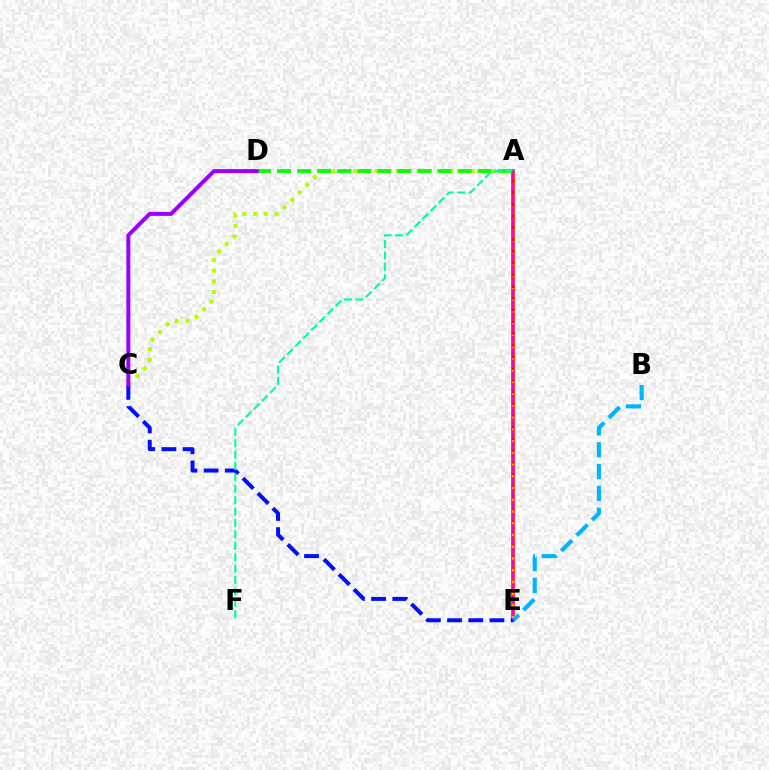{('A', 'C'): [{'color': '#b3ff00', 'line_style': 'dotted', 'thickness': 2.9}], ('A', 'E'): [{'color': '#ff0000', 'line_style': 'solid', 'thickness': 2.53}, {'color': '#ffa500', 'line_style': 'dashed', 'thickness': 1.59}, {'color': '#ff00bd', 'line_style': 'dashed', 'thickness': 1.6}], ('B', 'E'): [{'color': '#00b5ff', 'line_style': 'dashed', 'thickness': 2.97}], ('A', 'D'): [{'color': '#08ff00', 'line_style': 'dashed', 'thickness': 2.72}], ('C', 'E'): [{'color': '#0010ff', 'line_style': 'dashed', 'thickness': 2.88}], ('A', 'F'): [{'color': '#00ff9d', 'line_style': 'dashed', 'thickness': 1.55}], ('C', 'D'): [{'color': '#9b00ff', 'line_style': 'solid', 'thickness': 2.87}]}